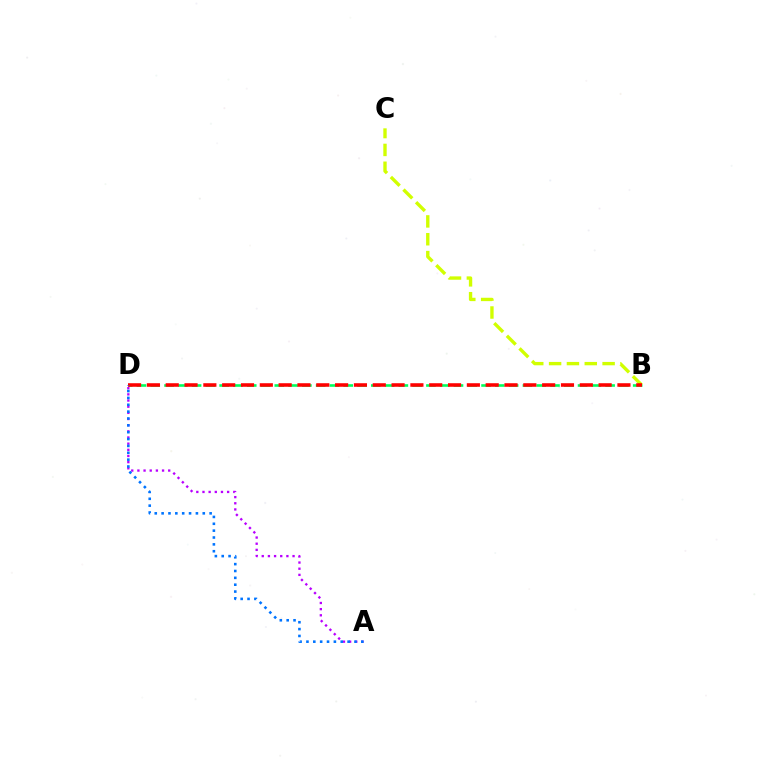{('A', 'D'): [{'color': '#b900ff', 'line_style': 'dotted', 'thickness': 1.67}, {'color': '#0074ff', 'line_style': 'dotted', 'thickness': 1.86}], ('B', 'D'): [{'color': '#00ff5c', 'line_style': 'dashed', 'thickness': 1.87}, {'color': '#ff0000', 'line_style': 'dashed', 'thickness': 2.56}], ('B', 'C'): [{'color': '#d1ff00', 'line_style': 'dashed', 'thickness': 2.42}]}